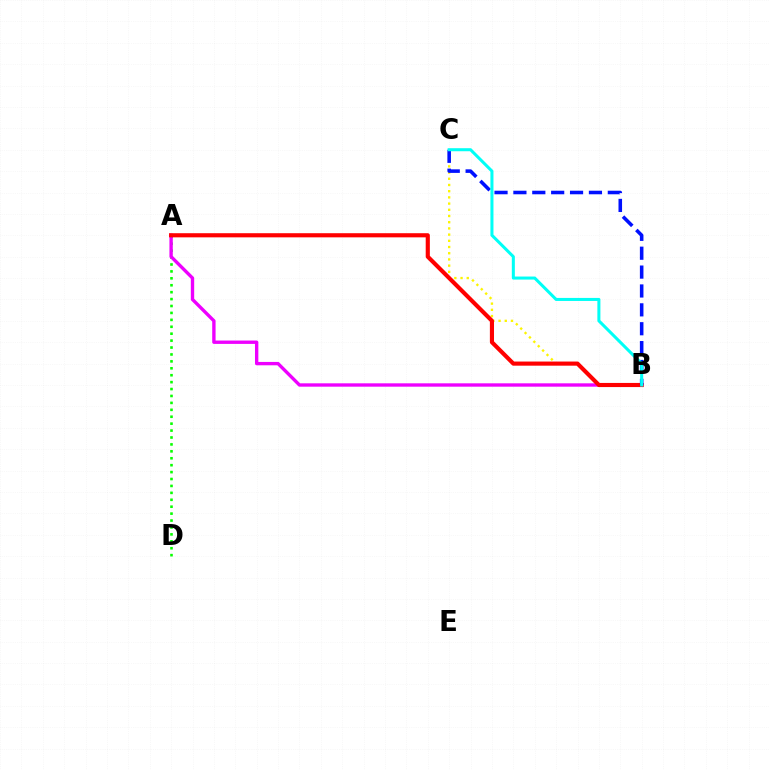{('A', 'D'): [{'color': '#08ff00', 'line_style': 'dotted', 'thickness': 1.88}], ('B', 'C'): [{'color': '#fcf500', 'line_style': 'dotted', 'thickness': 1.69}, {'color': '#0010ff', 'line_style': 'dashed', 'thickness': 2.56}, {'color': '#00fff6', 'line_style': 'solid', 'thickness': 2.18}], ('A', 'B'): [{'color': '#ee00ff', 'line_style': 'solid', 'thickness': 2.42}, {'color': '#ff0000', 'line_style': 'solid', 'thickness': 2.97}]}